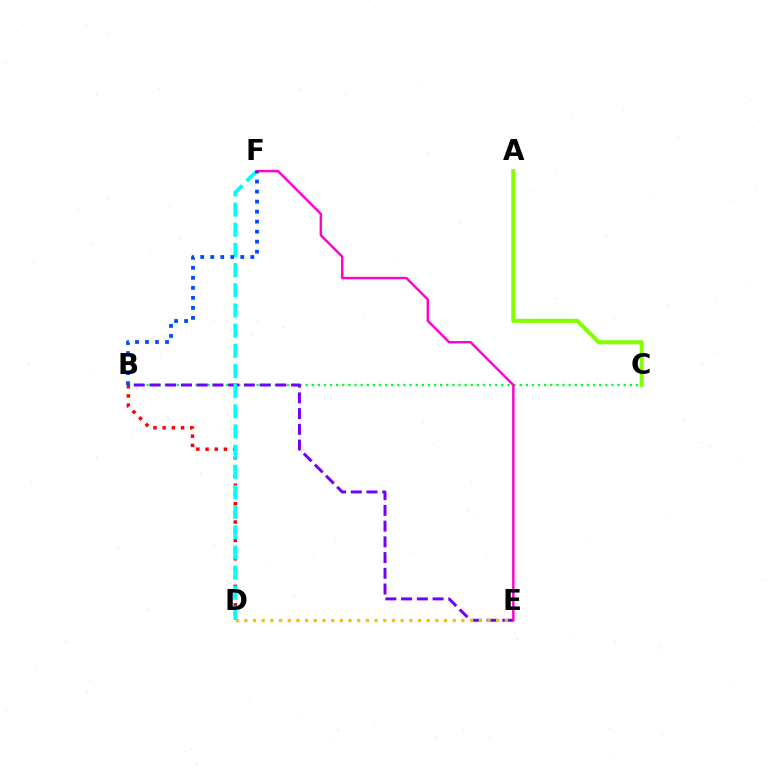{('B', 'C'): [{'color': '#00ff39', 'line_style': 'dotted', 'thickness': 1.66}], ('B', 'E'): [{'color': '#7200ff', 'line_style': 'dashed', 'thickness': 2.14}], ('A', 'C'): [{'color': '#84ff00', 'line_style': 'solid', 'thickness': 2.93}], ('D', 'E'): [{'color': '#ffbd00', 'line_style': 'dotted', 'thickness': 2.36}], ('B', 'D'): [{'color': '#ff0000', 'line_style': 'dotted', 'thickness': 2.5}], ('D', 'F'): [{'color': '#00fff6', 'line_style': 'dashed', 'thickness': 2.74}], ('E', 'F'): [{'color': '#ff00cf', 'line_style': 'solid', 'thickness': 1.75}], ('B', 'F'): [{'color': '#004bff', 'line_style': 'dotted', 'thickness': 2.72}]}